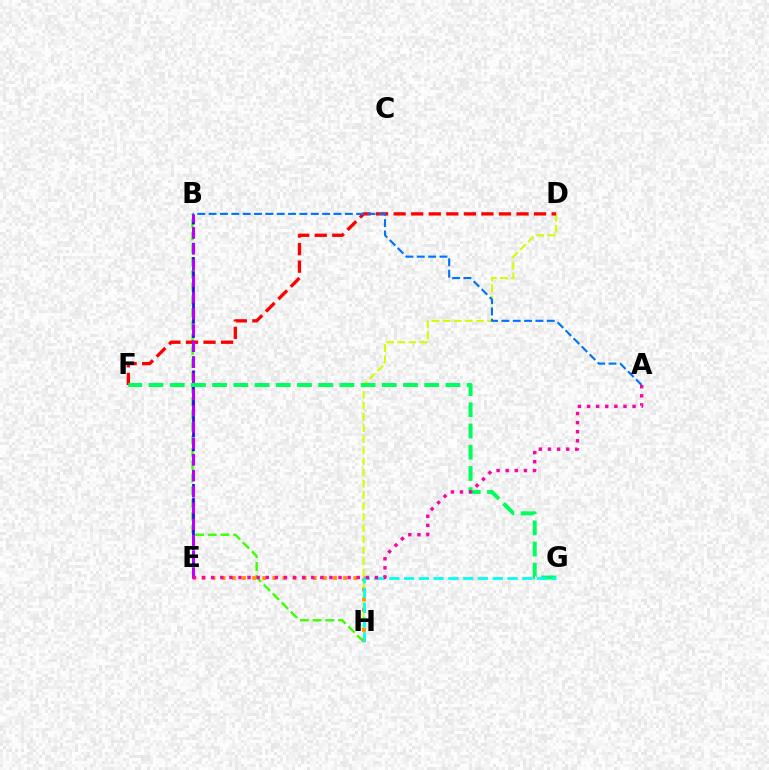{('D', 'H'): [{'color': '#d1ff00', 'line_style': 'dashed', 'thickness': 1.51}], ('B', 'H'): [{'color': '#3dff00', 'line_style': 'dashed', 'thickness': 1.73}], ('B', 'E'): [{'color': '#2500ff', 'line_style': 'dashed', 'thickness': 1.93}, {'color': '#b900ff', 'line_style': 'dashed', 'thickness': 2.2}], ('E', 'H'): [{'color': '#ff9400', 'line_style': 'dotted', 'thickness': 2.75}], ('D', 'F'): [{'color': '#ff0000', 'line_style': 'dashed', 'thickness': 2.38}], ('A', 'B'): [{'color': '#0074ff', 'line_style': 'dashed', 'thickness': 1.54}], ('F', 'G'): [{'color': '#00ff5c', 'line_style': 'dashed', 'thickness': 2.88}], ('G', 'H'): [{'color': '#00fff6', 'line_style': 'dashed', 'thickness': 2.01}], ('A', 'E'): [{'color': '#ff00ac', 'line_style': 'dotted', 'thickness': 2.47}]}